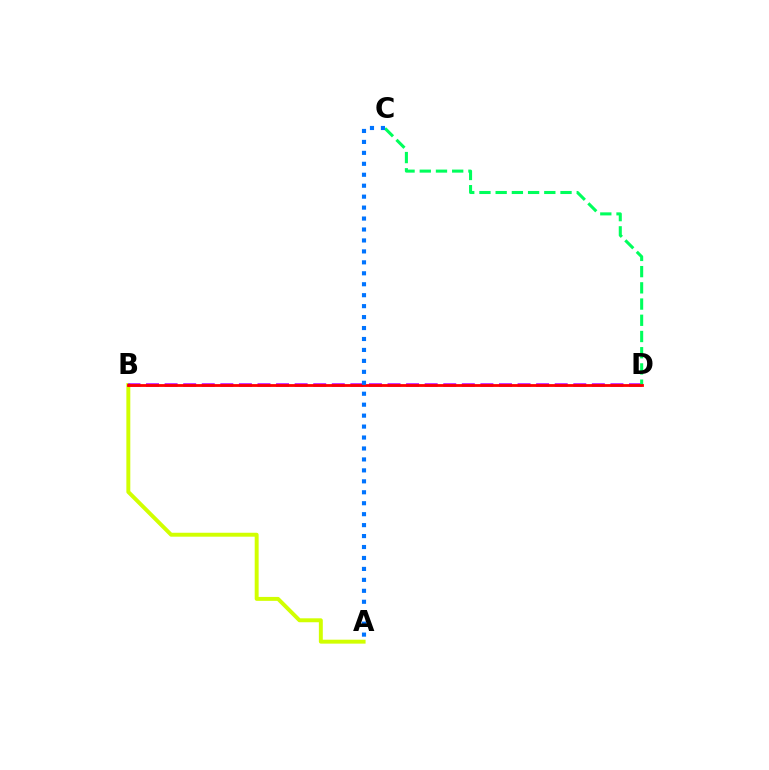{('A', 'B'): [{'color': '#d1ff00', 'line_style': 'solid', 'thickness': 2.83}], ('B', 'D'): [{'color': '#b900ff', 'line_style': 'dashed', 'thickness': 2.52}, {'color': '#ff0000', 'line_style': 'solid', 'thickness': 2.02}], ('C', 'D'): [{'color': '#00ff5c', 'line_style': 'dashed', 'thickness': 2.2}], ('A', 'C'): [{'color': '#0074ff', 'line_style': 'dotted', 'thickness': 2.97}]}